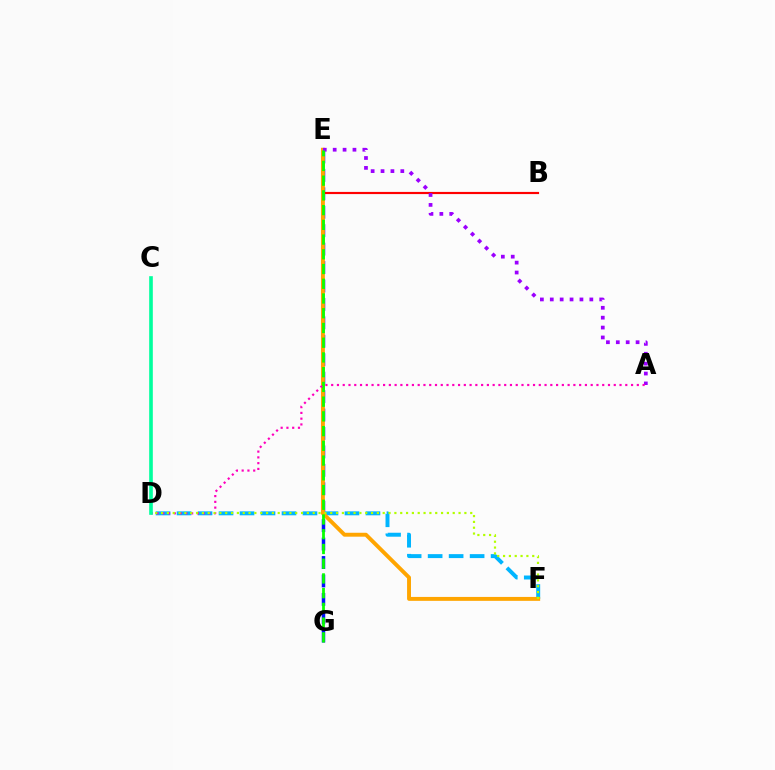{('E', 'G'): [{'color': '#0010ff', 'line_style': 'dashed', 'thickness': 2.5}, {'color': '#08ff00', 'line_style': 'dashed', 'thickness': 2.0}], ('D', 'F'): [{'color': '#00b5ff', 'line_style': 'dashed', 'thickness': 2.85}, {'color': '#b3ff00', 'line_style': 'dotted', 'thickness': 1.58}], ('B', 'E'): [{'color': '#ff0000', 'line_style': 'solid', 'thickness': 1.56}], ('E', 'F'): [{'color': '#ffa500', 'line_style': 'solid', 'thickness': 2.82}], ('A', 'E'): [{'color': '#9b00ff', 'line_style': 'dotted', 'thickness': 2.69}], ('A', 'D'): [{'color': '#ff00bd', 'line_style': 'dotted', 'thickness': 1.57}], ('C', 'D'): [{'color': '#00ff9d', 'line_style': 'solid', 'thickness': 2.61}]}